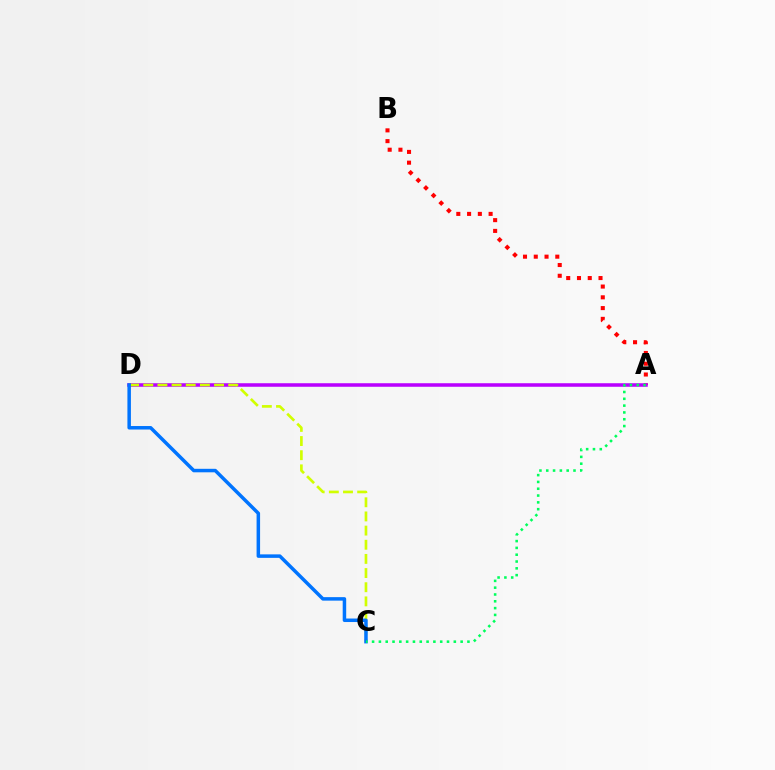{('A', 'B'): [{'color': '#ff0000', 'line_style': 'dotted', 'thickness': 2.93}], ('A', 'D'): [{'color': '#b900ff', 'line_style': 'solid', 'thickness': 2.55}], ('C', 'D'): [{'color': '#d1ff00', 'line_style': 'dashed', 'thickness': 1.92}, {'color': '#0074ff', 'line_style': 'solid', 'thickness': 2.52}], ('A', 'C'): [{'color': '#00ff5c', 'line_style': 'dotted', 'thickness': 1.85}]}